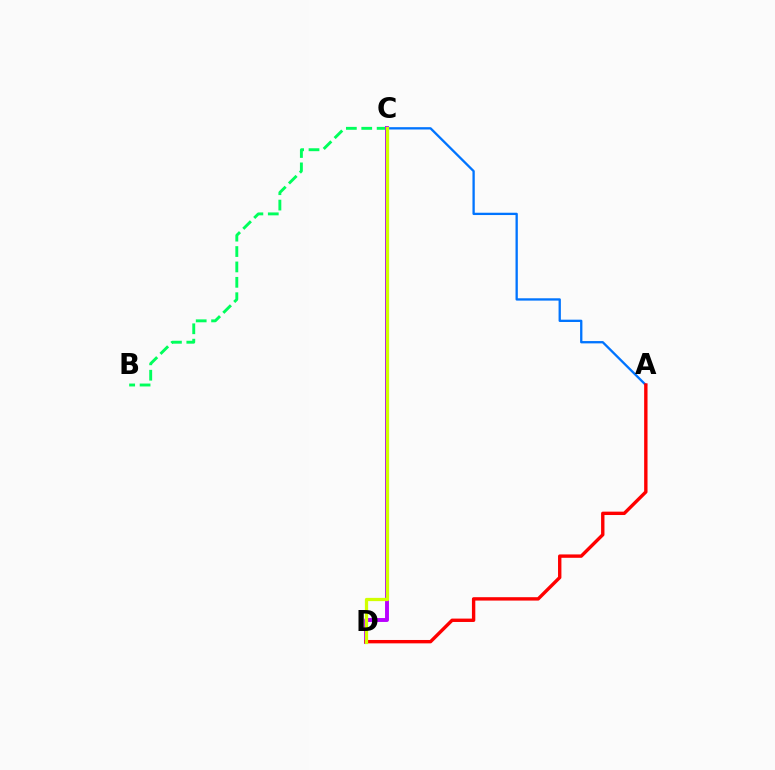{('B', 'C'): [{'color': '#00ff5c', 'line_style': 'dashed', 'thickness': 2.09}], ('C', 'D'): [{'color': '#b900ff', 'line_style': 'solid', 'thickness': 2.81}, {'color': '#d1ff00', 'line_style': 'solid', 'thickness': 2.34}], ('A', 'C'): [{'color': '#0074ff', 'line_style': 'solid', 'thickness': 1.66}], ('A', 'D'): [{'color': '#ff0000', 'line_style': 'solid', 'thickness': 2.43}]}